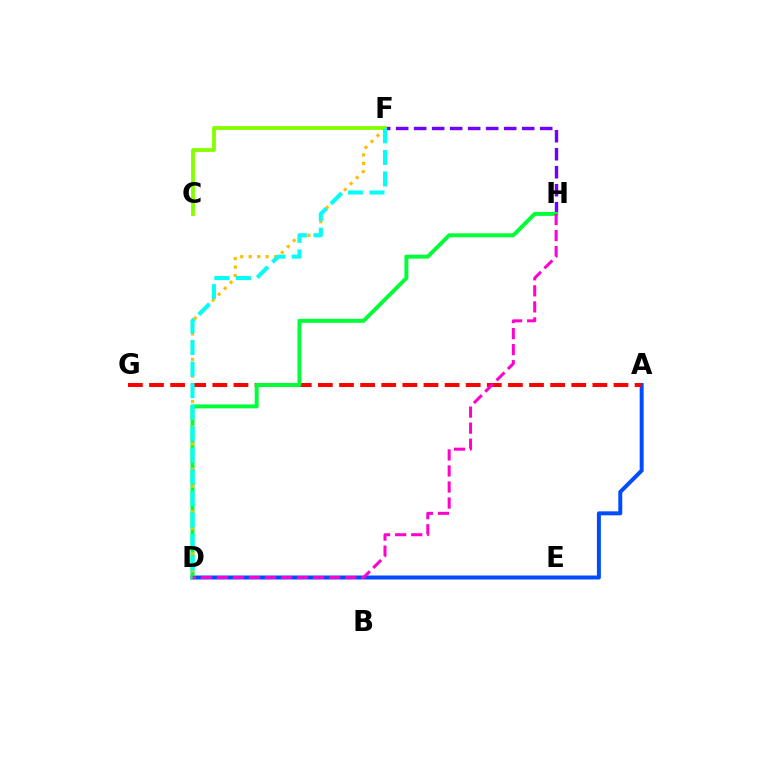{('F', 'H'): [{'color': '#7200ff', 'line_style': 'dashed', 'thickness': 2.45}], ('A', 'D'): [{'color': '#004bff', 'line_style': 'solid', 'thickness': 2.86}], ('A', 'G'): [{'color': '#ff0000', 'line_style': 'dashed', 'thickness': 2.87}], ('D', 'H'): [{'color': '#00ff39', 'line_style': 'solid', 'thickness': 2.85}, {'color': '#ff00cf', 'line_style': 'dashed', 'thickness': 2.18}], ('D', 'F'): [{'color': '#ffbd00', 'line_style': 'dotted', 'thickness': 2.3}, {'color': '#00fff6', 'line_style': 'dashed', 'thickness': 2.93}], ('C', 'F'): [{'color': '#84ff00', 'line_style': 'solid', 'thickness': 2.75}]}